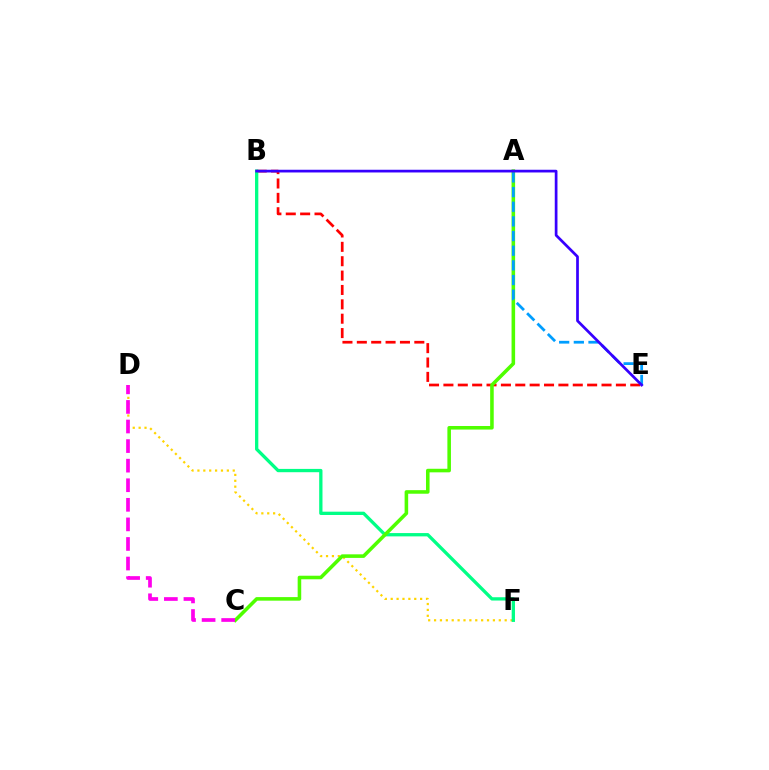{('B', 'E'): [{'color': '#ff0000', 'line_style': 'dashed', 'thickness': 1.95}, {'color': '#3700ff', 'line_style': 'solid', 'thickness': 1.96}], ('D', 'F'): [{'color': '#ffd500', 'line_style': 'dotted', 'thickness': 1.6}], ('B', 'F'): [{'color': '#00ff86', 'line_style': 'solid', 'thickness': 2.38}], ('A', 'C'): [{'color': '#4fff00', 'line_style': 'solid', 'thickness': 2.57}], ('C', 'D'): [{'color': '#ff00ed', 'line_style': 'dashed', 'thickness': 2.66}], ('A', 'E'): [{'color': '#009eff', 'line_style': 'dashed', 'thickness': 1.99}]}